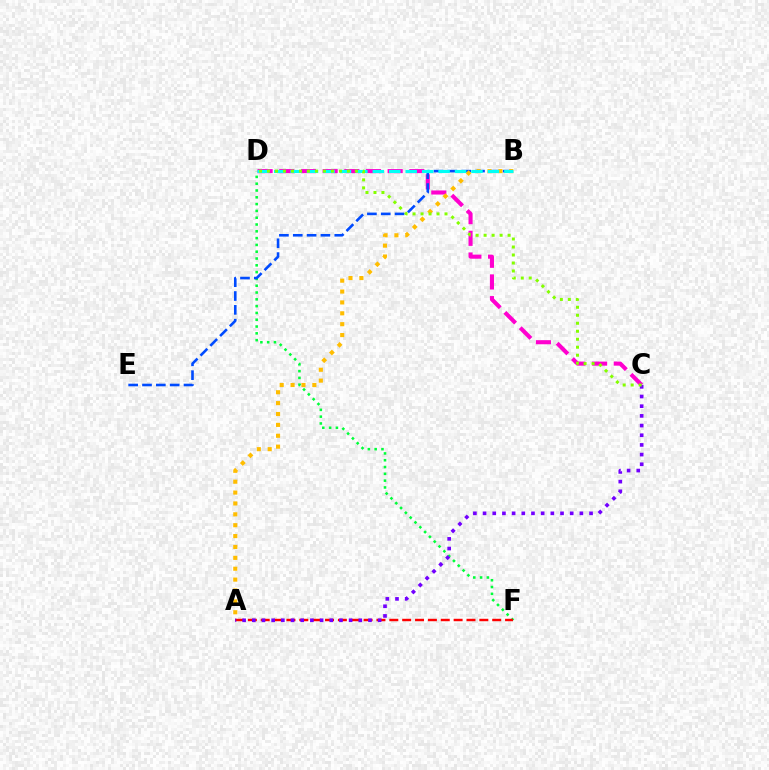{('D', 'F'): [{'color': '#00ff39', 'line_style': 'dotted', 'thickness': 1.85}], ('C', 'D'): [{'color': '#ff00cf', 'line_style': 'dashed', 'thickness': 2.94}, {'color': '#84ff00', 'line_style': 'dotted', 'thickness': 2.17}], ('A', 'F'): [{'color': '#ff0000', 'line_style': 'dashed', 'thickness': 1.75}], ('B', 'E'): [{'color': '#004bff', 'line_style': 'dashed', 'thickness': 1.88}], ('A', 'B'): [{'color': '#ffbd00', 'line_style': 'dotted', 'thickness': 2.96}], ('A', 'C'): [{'color': '#7200ff', 'line_style': 'dotted', 'thickness': 2.63}], ('B', 'D'): [{'color': '#00fff6', 'line_style': 'dashed', 'thickness': 2.23}]}